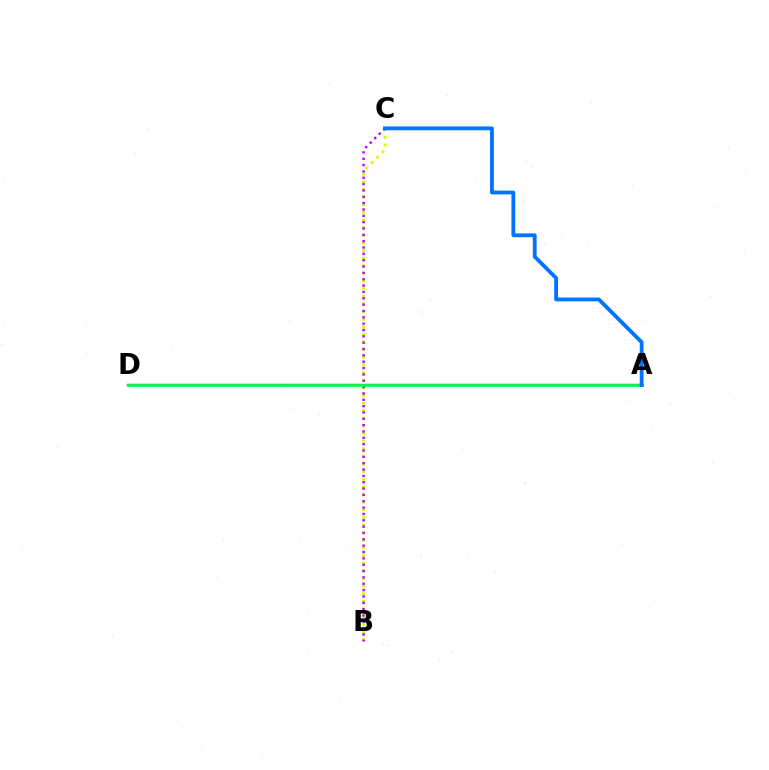{('B', 'C'): [{'color': '#d1ff00', 'line_style': 'dotted', 'thickness': 2.07}, {'color': '#b900ff', 'line_style': 'dotted', 'thickness': 1.72}], ('A', 'D'): [{'color': '#ff0000', 'line_style': 'solid', 'thickness': 1.7}, {'color': '#00ff5c', 'line_style': 'solid', 'thickness': 2.03}], ('A', 'C'): [{'color': '#0074ff', 'line_style': 'solid', 'thickness': 2.76}]}